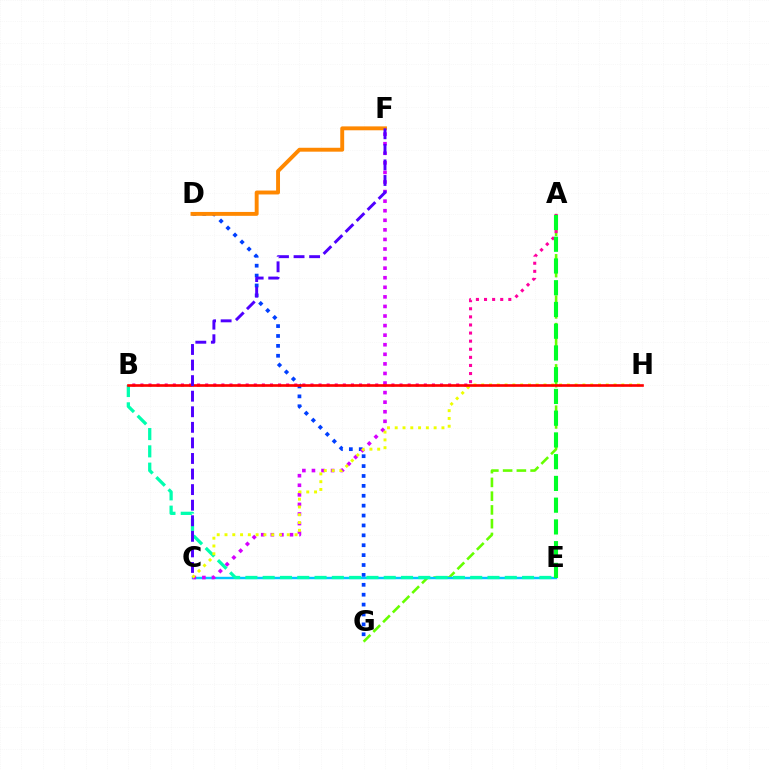{('A', 'G'): [{'color': '#66ff00', 'line_style': 'dashed', 'thickness': 1.87}], ('D', 'G'): [{'color': '#003fff', 'line_style': 'dotted', 'thickness': 2.69}], ('C', 'E'): [{'color': '#00c7ff', 'line_style': 'solid', 'thickness': 1.74}], ('A', 'B'): [{'color': '#ff00a0', 'line_style': 'dotted', 'thickness': 2.2}], ('C', 'F'): [{'color': '#d600ff', 'line_style': 'dotted', 'thickness': 2.6}, {'color': '#4f00ff', 'line_style': 'dashed', 'thickness': 2.12}], ('D', 'F'): [{'color': '#ff8800', 'line_style': 'solid', 'thickness': 2.81}], ('B', 'E'): [{'color': '#00ffaf', 'line_style': 'dashed', 'thickness': 2.35}], ('C', 'H'): [{'color': '#eeff00', 'line_style': 'dotted', 'thickness': 2.11}], ('B', 'H'): [{'color': '#ff0000', 'line_style': 'solid', 'thickness': 1.91}], ('A', 'E'): [{'color': '#00ff27', 'line_style': 'dashed', 'thickness': 2.95}]}